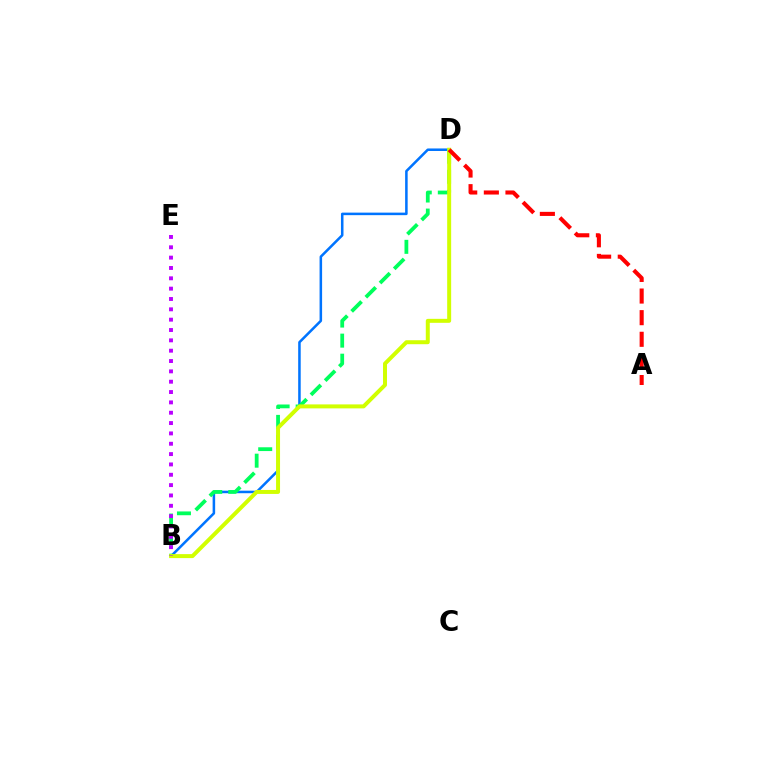{('B', 'D'): [{'color': '#0074ff', 'line_style': 'solid', 'thickness': 1.82}, {'color': '#00ff5c', 'line_style': 'dashed', 'thickness': 2.73}, {'color': '#d1ff00', 'line_style': 'solid', 'thickness': 2.86}], ('A', 'D'): [{'color': '#ff0000', 'line_style': 'dashed', 'thickness': 2.94}], ('B', 'E'): [{'color': '#b900ff', 'line_style': 'dotted', 'thickness': 2.81}]}